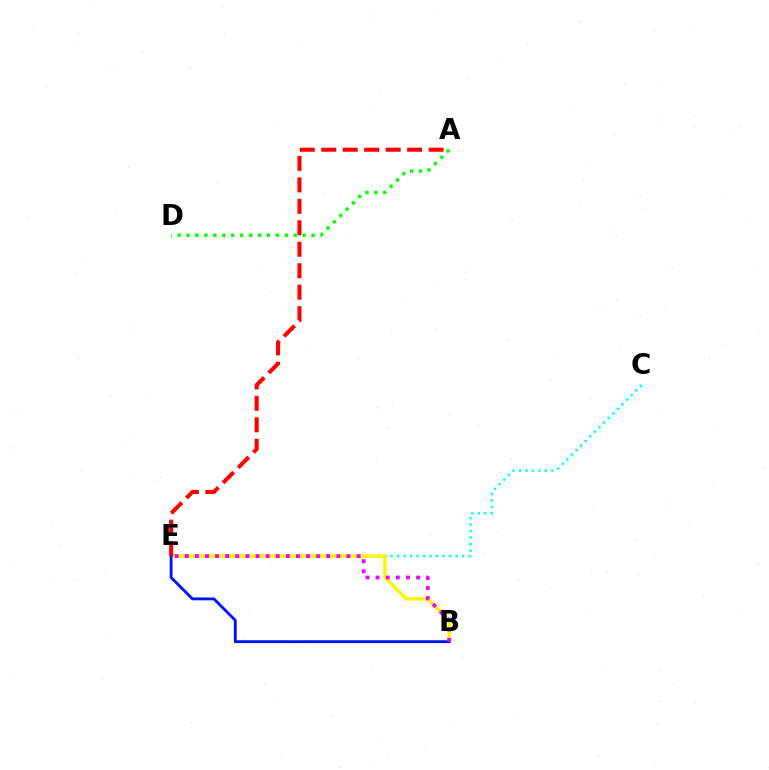{('A', 'D'): [{'color': '#08ff00', 'line_style': 'dotted', 'thickness': 2.43}], ('C', 'E'): [{'color': '#00fff6', 'line_style': 'dotted', 'thickness': 1.76}], ('B', 'E'): [{'color': '#fcf500', 'line_style': 'solid', 'thickness': 2.47}, {'color': '#0010ff', 'line_style': 'solid', 'thickness': 2.05}, {'color': '#ee00ff', 'line_style': 'dotted', 'thickness': 2.75}], ('A', 'E'): [{'color': '#ff0000', 'line_style': 'dashed', 'thickness': 2.92}]}